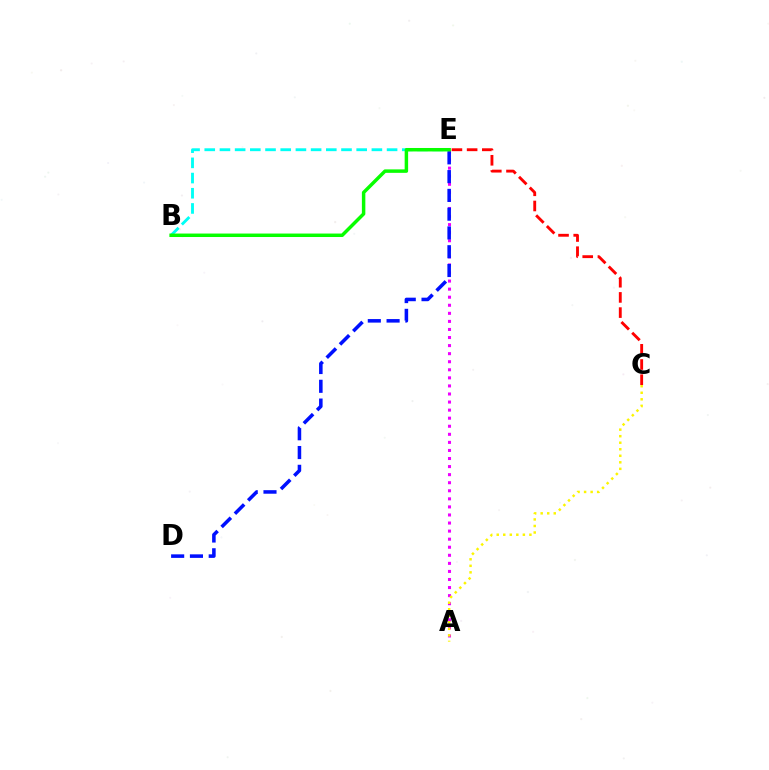{('A', 'E'): [{'color': '#ee00ff', 'line_style': 'dotted', 'thickness': 2.19}], ('B', 'E'): [{'color': '#00fff6', 'line_style': 'dashed', 'thickness': 2.06}, {'color': '#08ff00', 'line_style': 'solid', 'thickness': 2.5}], ('A', 'C'): [{'color': '#fcf500', 'line_style': 'dotted', 'thickness': 1.78}], ('D', 'E'): [{'color': '#0010ff', 'line_style': 'dashed', 'thickness': 2.55}], ('C', 'E'): [{'color': '#ff0000', 'line_style': 'dashed', 'thickness': 2.06}]}